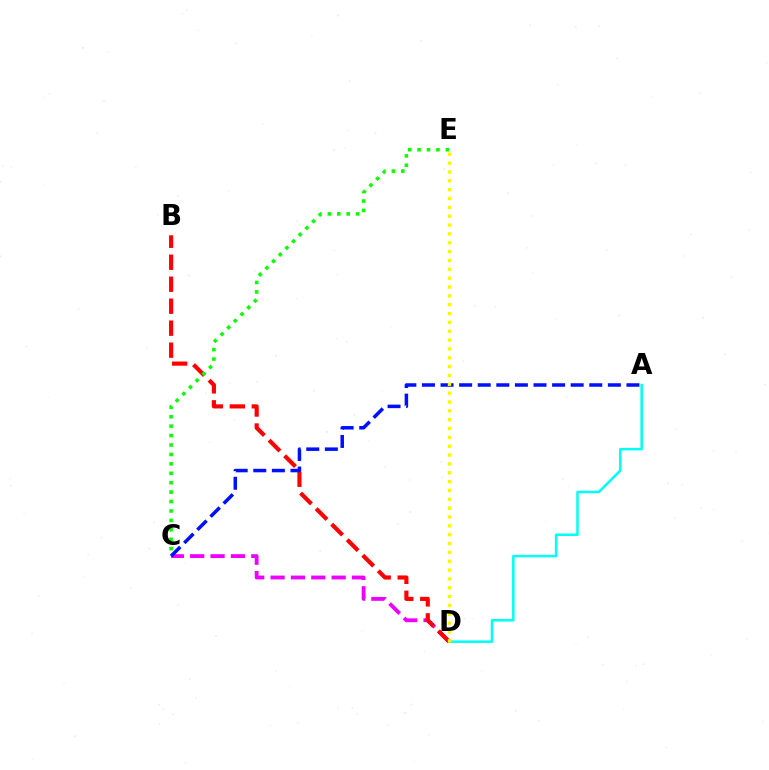{('C', 'D'): [{'color': '#ee00ff', 'line_style': 'dashed', 'thickness': 2.77}], ('A', 'D'): [{'color': '#00fff6', 'line_style': 'solid', 'thickness': 1.8}], ('B', 'D'): [{'color': '#ff0000', 'line_style': 'dashed', 'thickness': 2.99}], ('A', 'C'): [{'color': '#0010ff', 'line_style': 'dashed', 'thickness': 2.53}], ('C', 'E'): [{'color': '#08ff00', 'line_style': 'dotted', 'thickness': 2.56}], ('D', 'E'): [{'color': '#fcf500', 'line_style': 'dotted', 'thickness': 2.4}]}